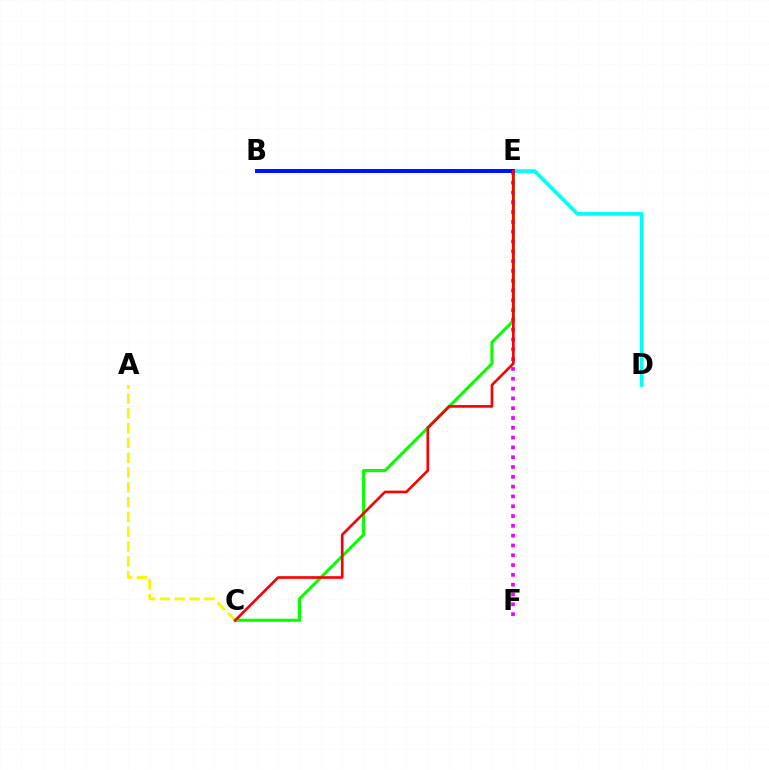{('D', 'E'): [{'color': '#00fff6', 'line_style': 'solid', 'thickness': 2.68}], ('A', 'C'): [{'color': '#fcf500', 'line_style': 'dashed', 'thickness': 2.01}], ('C', 'E'): [{'color': '#08ff00', 'line_style': 'solid', 'thickness': 2.23}, {'color': '#ff0000', 'line_style': 'solid', 'thickness': 1.92}], ('E', 'F'): [{'color': '#ee00ff', 'line_style': 'dotted', 'thickness': 2.66}], ('B', 'E'): [{'color': '#0010ff', 'line_style': 'solid', 'thickness': 2.85}]}